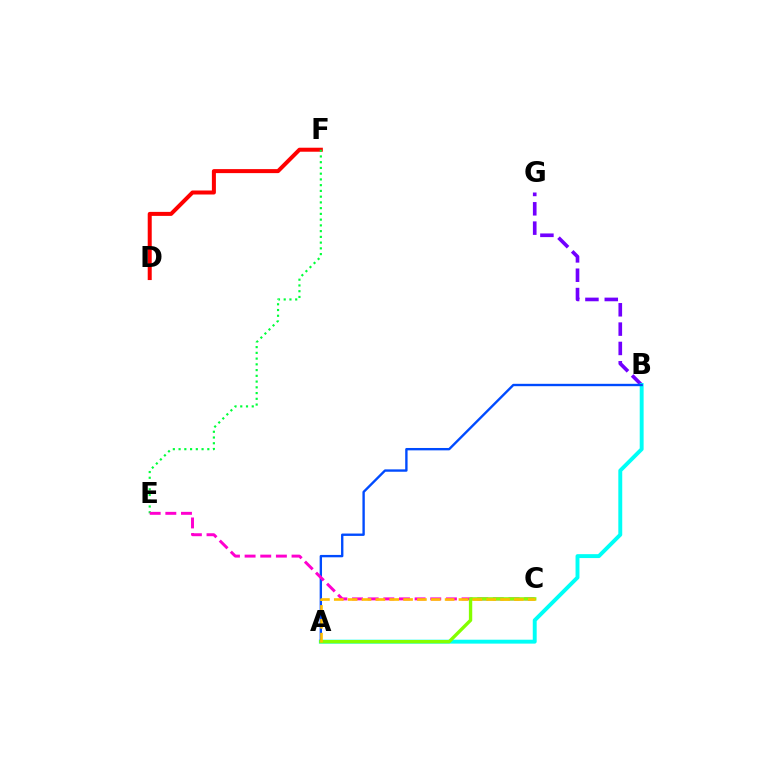{('B', 'G'): [{'color': '#7200ff', 'line_style': 'dashed', 'thickness': 2.63}], ('D', 'F'): [{'color': '#ff0000', 'line_style': 'solid', 'thickness': 2.89}], ('A', 'B'): [{'color': '#00fff6', 'line_style': 'solid', 'thickness': 2.82}, {'color': '#004bff', 'line_style': 'solid', 'thickness': 1.71}], ('E', 'F'): [{'color': '#00ff39', 'line_style': 'dotted', 'thickness': 1.56}], ('C', 'E'): [{'color': '#ff00cf', 'line_style': 'dashed', 'thickness': 2.13}], ('A', 'C'): [{'color': '#84ff00', 'line_style': 'solid', 'thickness': 2.41}, {'color': '#ffbd00', 'line_style': 'dashed', 'thickness': 1.88}]}